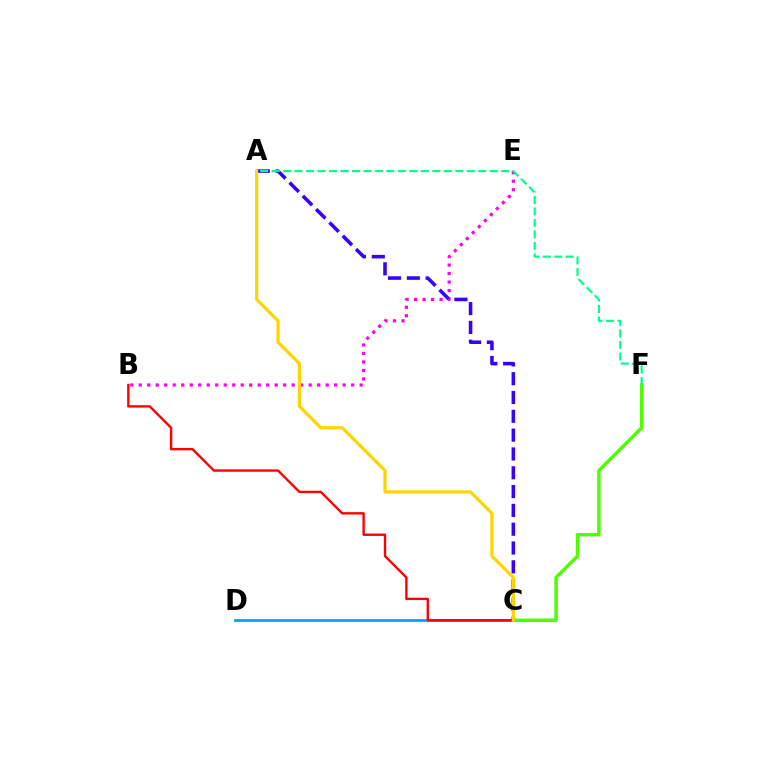{('C', 'F'): [{'color': '#4fff00', 'line_style': 'solid', 'thickness': 2.51}], ('B', 'E'): [{'color': '#ff00ed', 'line_style': 'dotted', 'thickness': 2.31}], ('C', 'D'): [{'color': '#009eff', 'line_style': 'solid', 'thickness': 1.95}], ('A', 'C'): [{'color': '#3700ff', 'line_style': 'dashed', 'thickness': 2.56}, {'color': '#ffd500', 'line_style': 'solid', 'thickness': 2.32}], ('B', 'C'): [{'color': '#ff0000', 'line_style': 'solid', 'thickness': 1.71}], ('A', 'F'): [{'color': '#00ff86', 'line_style': 'dashed', 'thickness': 1.56}]}